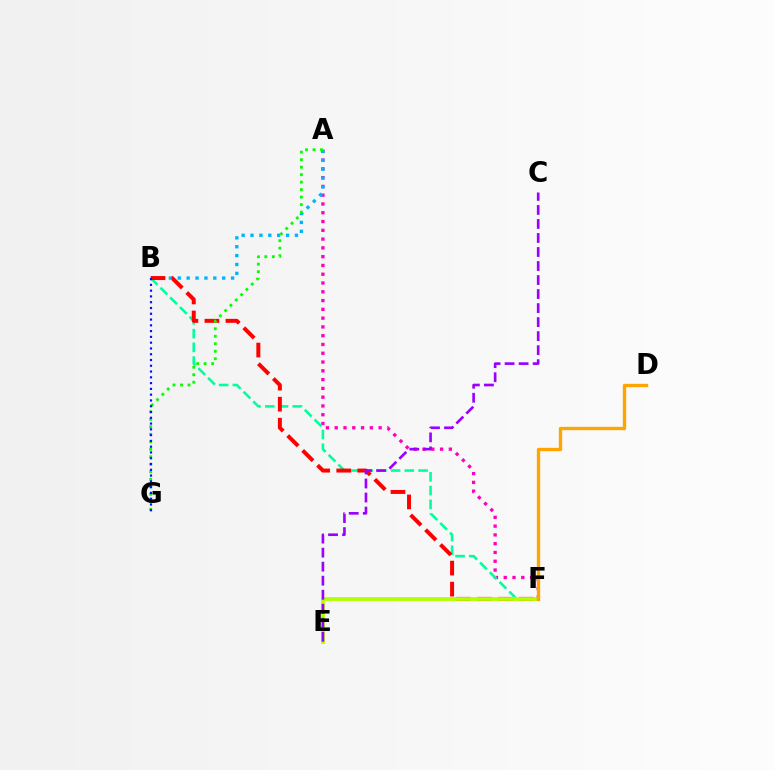{('A', 'F'): [{'color': '#ff00bd', 'line_style': 'dotted', 'thickness': 2.39}], ('B', 'F'): [{'color': '#00ff9d', 'line_style': 'dashed', 'thickness': 1.87}, {'color': '#ff0000', 'line_style': 'dashed', 'thickness': 2.86}], ('A', 'B'): [{'color': '#00b5ff', 'line_style': 'dotted', 'thickness': 2.41}], ('E', 'F'): [{'color': '#b3ff00', 'line_style': 'solid', 'thickness': 2.73}], ('A', 'G'): [{'color': '#08ff00', 'line_style': 'dotted', 'thickness': 2.04}], ('B', 'G'): [{'color': '#0010ff', 'line_style': 'dotted', 'thickness': 1.57}], ('C', 'E'): [{'color': '#9b00ff', 'line_style': 'dashed', 'thickness': 1.9}], ('D', 'F'): [{'color': '#ffa500', 'line_style': 'solid', 'thickness': 2.4}]}